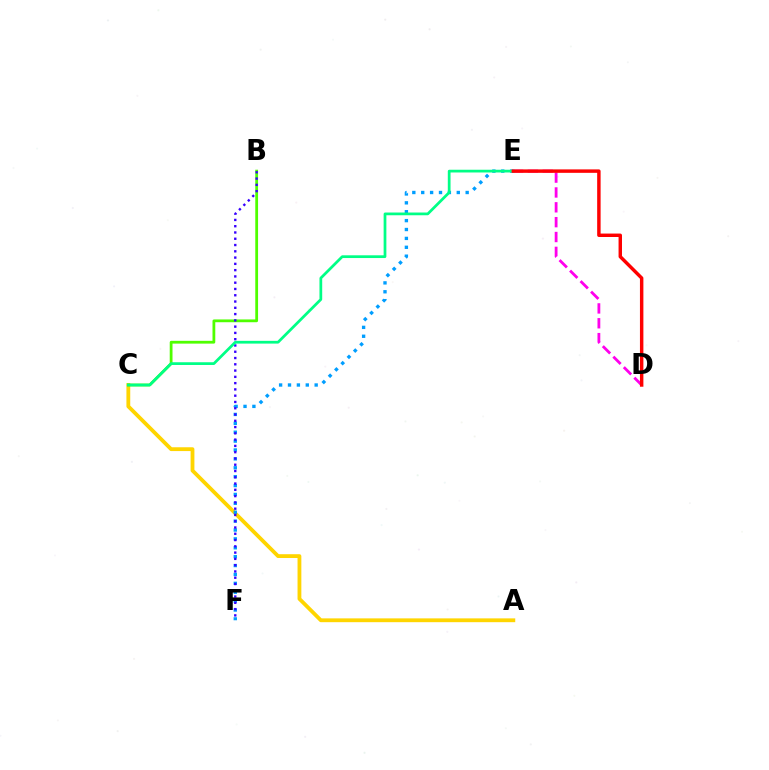{('A', 'C'): [{'color': '#ffd500', 'line_style': 'solid', 'thickness': 2.74}], ('D', 'E'): [{'color': '#ff00ed', 'line_style': 'dashed', 'thickness': 2.02}, {'color': '#ff0000', 'line_style': 'solid', 'thickness': 2.48}], ('E', 'F'): [{'color': '#009eff', 'line_style': 'dotted', 'thickness': 2.42}], ('B', 'C'): [{'color': '#4fff00', 'line_style': 'solid', 'thickness': 2.01}], ('B', 'F'): [{'color': '#3700ff', 'line_style': 'dotted', 'thickness': 1.71}], ('C', 'E'): [{'color': '#00ff86', 'line_style': 'solid', 'thickness': 1.97}]}